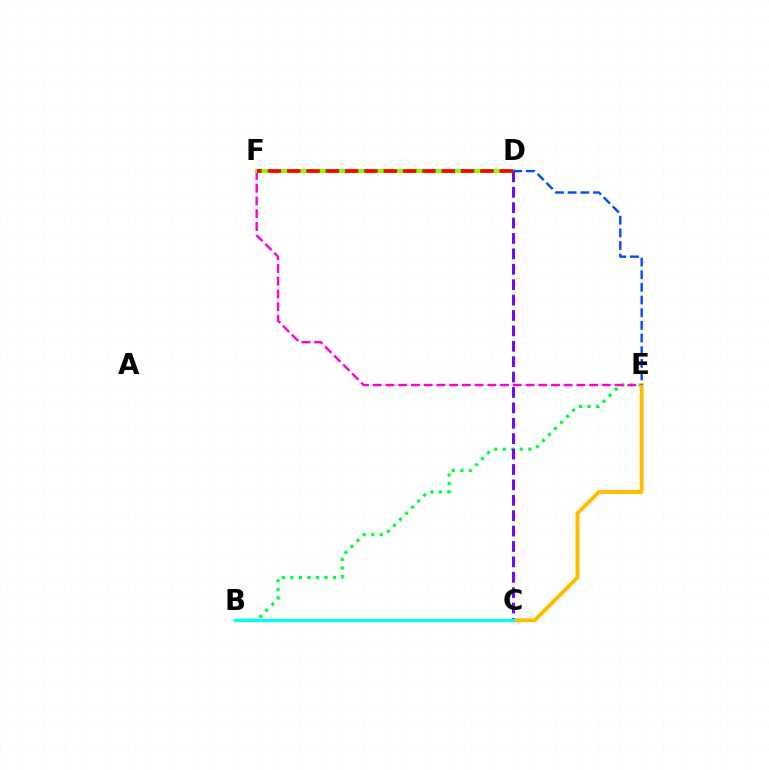{('B', 'E'): [{'color': '#00ff39', 'line_style': 'dotted', 'thickness': 2.32}], ('E', 'F'): [{'color': '#ff00cf', 'line_style': 'dashed', 'thickness': 1.73}], ('C', 'E'): [{'color': '#ffbd00', 'line_style': 'solid', 'thickness': 2.85}], ('D', 'F'): [{'color': '#84ff00', 'line_style': 'solid', 'thickness': 2.96}, {'color': '#ff0000', 'line_style': 'dashed', 'thickness': 2.62}], ('C', 'D'): [{'color': '#7200ff', 'line_style': 'dashed', 'thickness': 2.09}], ('D', 'E'): [{'color': '#004bff', 'line_style': 'dashed', 'thickness': 1.72}], ('B', 'C'): [{'color': '#00fff6', 'line_style': 'solid', 'thickness': 2.36}]}